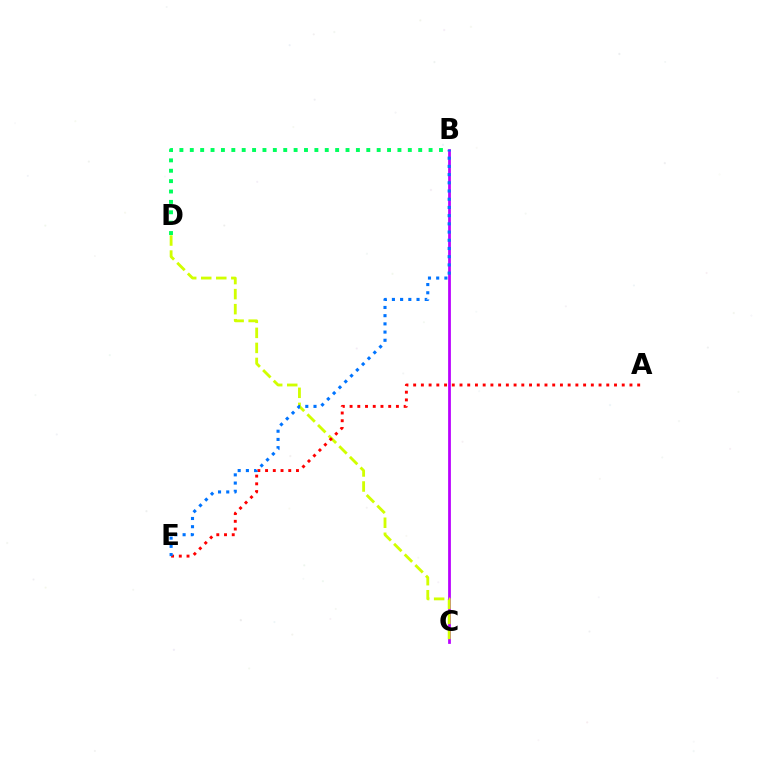{('B', 'C'): [{'color': '#b900ff', 'line_style': 'solid', 'thickness': 1.98}], ('C', 'D'): [{'color': '#d1ff00', 'line_style': 'dashed', 'thickness': 2.04}], ('A', 'E'): [{'color': '#ff0000', 'line_style': 'dotted', 'thickness': 2.1}], ('B', 'E'): [{'color': '#0074ff', 'line_style': 'dotted', 'thickness': 2.23}], ('B', 'D'): [{'color': '#00ff5c', 'line_style': 'dotted', 'thickness': 2.82}]}